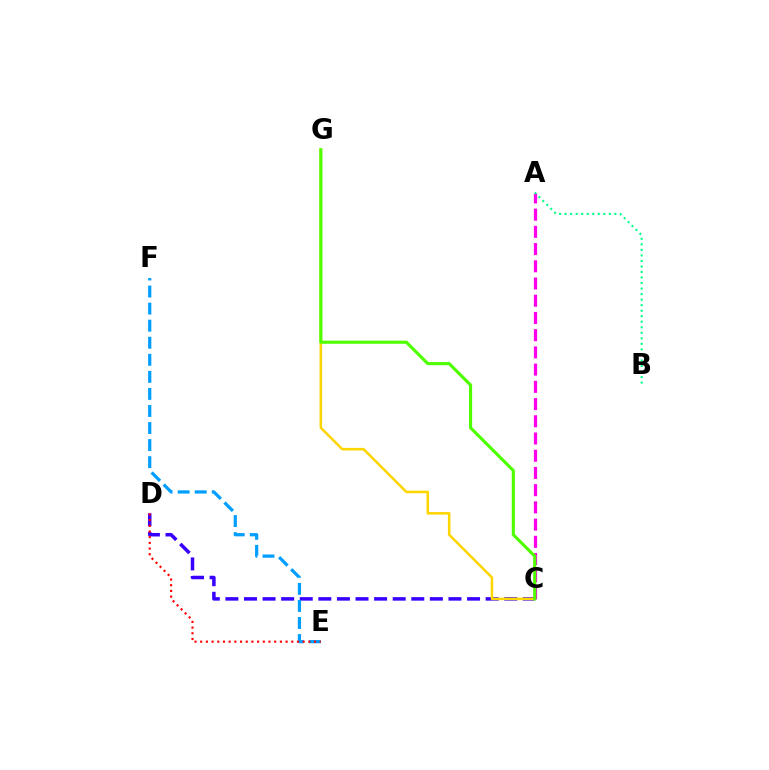{('C', 'D'): [{'color': '#3700ff', 'line_style': 'dashed', 'thickness': 2.53}], ('A', 'C'): [{'color': '#ff00ed', 'line_style': 'dashed', 'thickness': 2.34}], ('C', 'G'): [{'color': '#ffd500', 'line_style': 'solid', 'thickness': 1.82}, {'color': '#4fff00', 'line_style': 'solid', 'thickness': 2.26}], ('E', 'F'): [{'color': '#009eff', 'line_style': 'dashed', 'thickness': 2.32}], ('D', 'E'): [{'color': '#ff0000', 'line_style': 'dotted', 'thickness': 1.55}], ('A', 'B'): [{'color': '#00ff86', 'line_style': 'dotted', 'thickness': 1.5}]}